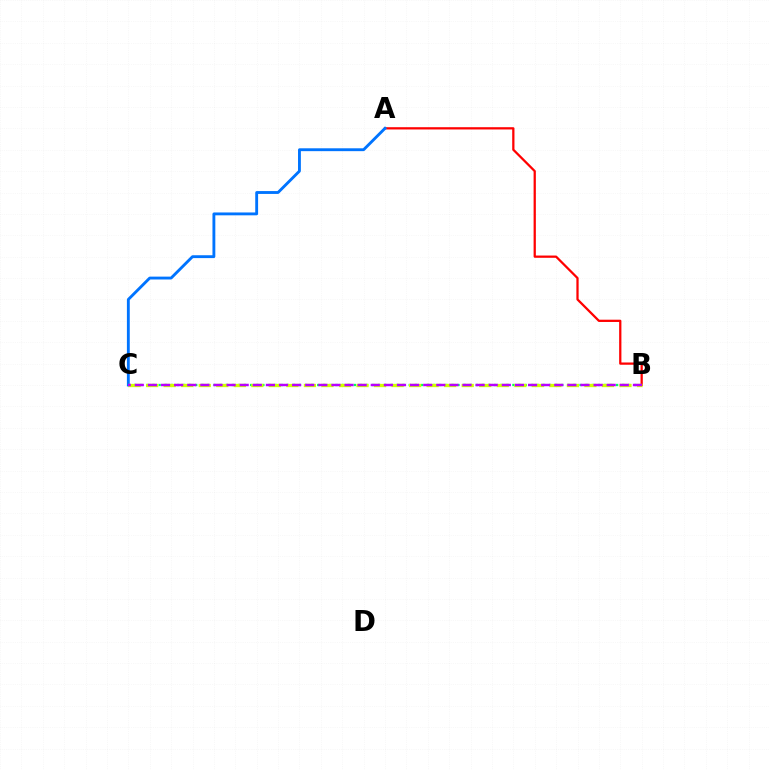{('B', 'C'): [{'color': '#00ff5c', 'line_style': 'dotted', 'thickness': 1.66}, {'color': '#d1ff00', 'line_style': 'dashed', 'thickness': 2.38}, {'color': '#b900ff', 'line_style': 'dashed', 'thickness': 1.78}], ('A', 'B'): [{'color': '#ff0000', 'line_style': 'solid', 'thickness': 1.63}], ('A', 'C'): [{'color': '#0074ff', 'line_style': 'solid', 'thickness': 2.06}]}